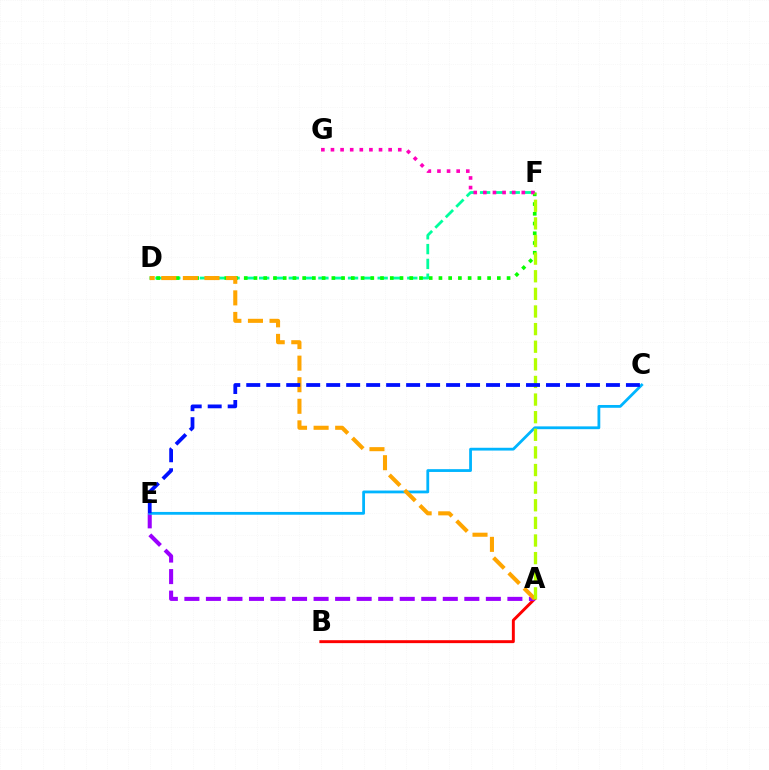{('D', 'F'): [{'color': '#00ff9d', 'line_style': 'dashed', 'thickness': 2.01}, {'color': '#08ff00', 'line_style': 'dotted', 'thickness': 2.64}], ('A', 'B'): [{'color': '#ff0000', 'line_style': 'solid', 'thickness': 2.11}], ('A', 'E'): [{'color': '#9b00ff', 'line_style': 'dashed', 'thickness': 2.93}], ('C', 'E'): [{'color': '#00b5ff', 'line_style': 'solid', 'thickness': 2.01}, {'color': '#0010ff', 'line_style': 'dashed', 'thickness': 2.71}], ('F', 'G'): [{'color': '#ff00bd', 'line_style': 'dotted', 'thickness': 2.61}], ('A', 'D'): [{'color': '#ffa500', 'line_style': 'dashed', 'thickness': 2.93}], ('A', 'F'): [{'color': '#b3ff00', 'line_style': 'dashed', 'thickness': 2.39}]}